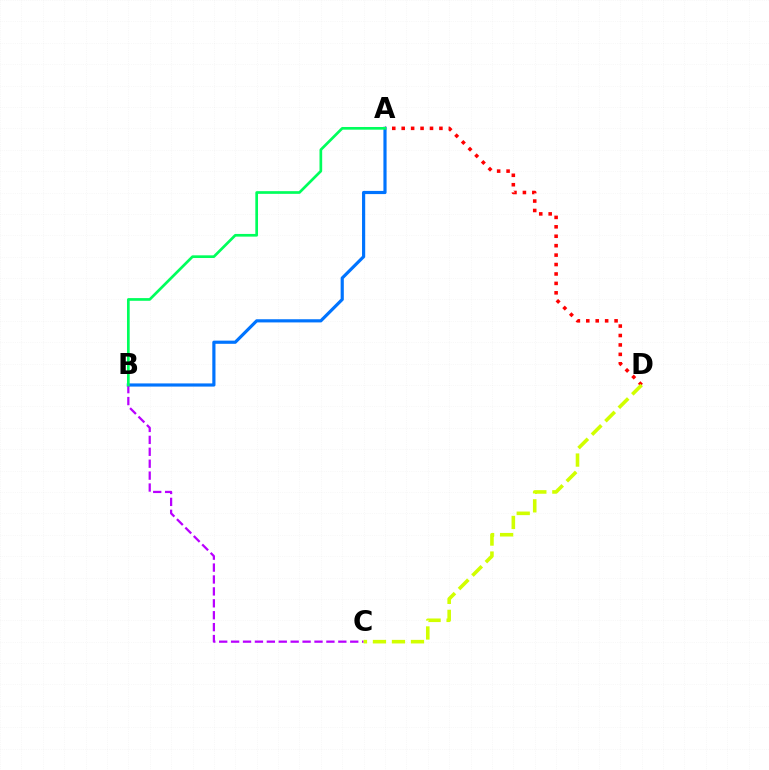{('A', 'D'): [{'color': '#ff0000', 'line_style': 'dotted', 'thickness': 2.56}], ('A', 'B'): [{'color': '#0074ff', 'line_style': 'solid', 'thickness': 2.28}, {'color': '#00ff5c', 'line_style': 'solid', 'thickness': 1.94}], ('B', 'C'): [{'color': '#b900ff', 'line_style': 'dashed', 'thickness': 1.62}], ('C', 'D'): [{'color': '#d1ff00', 'line_style': 'dashed', 'thickness': 2.58}]}